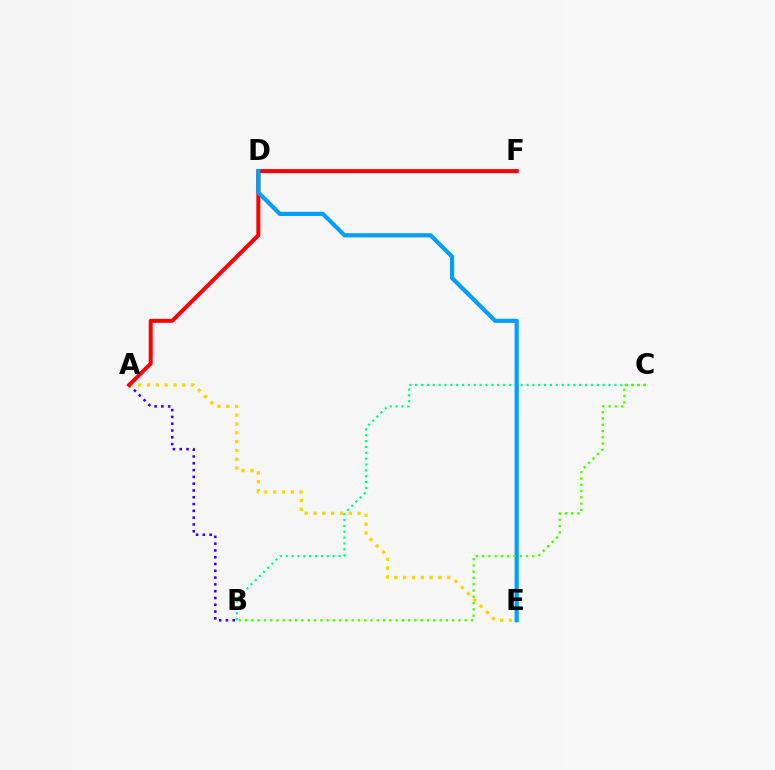{('B', 'C'): [{'color': '#00ff86', 'line_style': 'dotted', 'thickness': 1.59}, {'color': '#4fff00', 'line_style': 'dotted', 'thickness': 1.71}], ('A', 'B'): [{'color': '#3700ff', 'line_style': 'dotted', 'thickness': 1.85}], ('D', 'F'): [{'color': '#ff00ed', 'line_style': 'solid', 'thickness': 1.68}], ('A', 'E'): [{'color': '#ffd500', 'line_style': 'dotted', 'thickness': 2.4}], ('A', 'F'): [{'color': '#ff0000', 'line_style': 'solid', 'thickness': 2.87}], ('D', 'E'): [{'color': '#009eff', 'line_style': 'solid', 'thickness': 2.99}]}